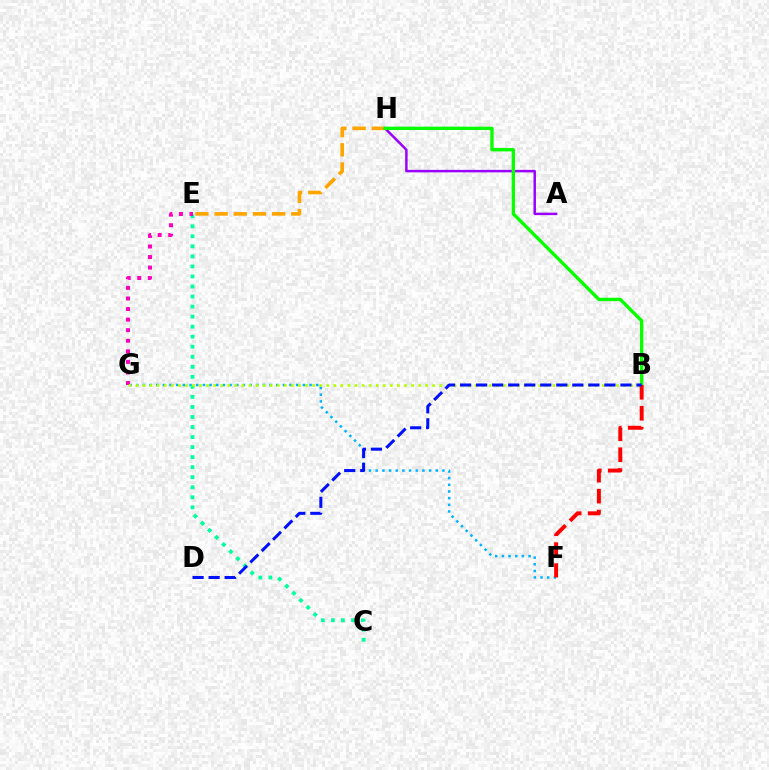{('E', 'H'): [{'color': '#ffa500', 'line_style': 'dashed', 'thickness': 2.61}], ('A', 'H'): [{'color': '#9b00ff', 'line_style': 'solid', 'thickness': 1.79}], ('F', 'G'): [{'color': '#00b5ff', 'line_style': 'dotted', 'thickness': 1.81}], ('C', 'E'): [{'color': '#00ff9d', 'line_style': 'dotted', 'thickness': 2.73}], ('B', 'H'): [{'color': '#08ff00', 'line_style': 'solid', 'thickness': 2.43}], ('E', 'G'): [{'color': '#ff00bd', 'line_style': 'dotted', 'thickness': 2.87}], ('B', 'G'): [{'color': '#b3ff00', 'line_style': 'dotted', 'thickness': 1.92}], ('B', 'F'): [{'color': '#ff0000', 'line_style': 'dashed', 'thickness': 2.85}], ('B', 'D'): [{'color': '#0010ff', 'line_style': 'dashed', 'thickness': 2.18}]}